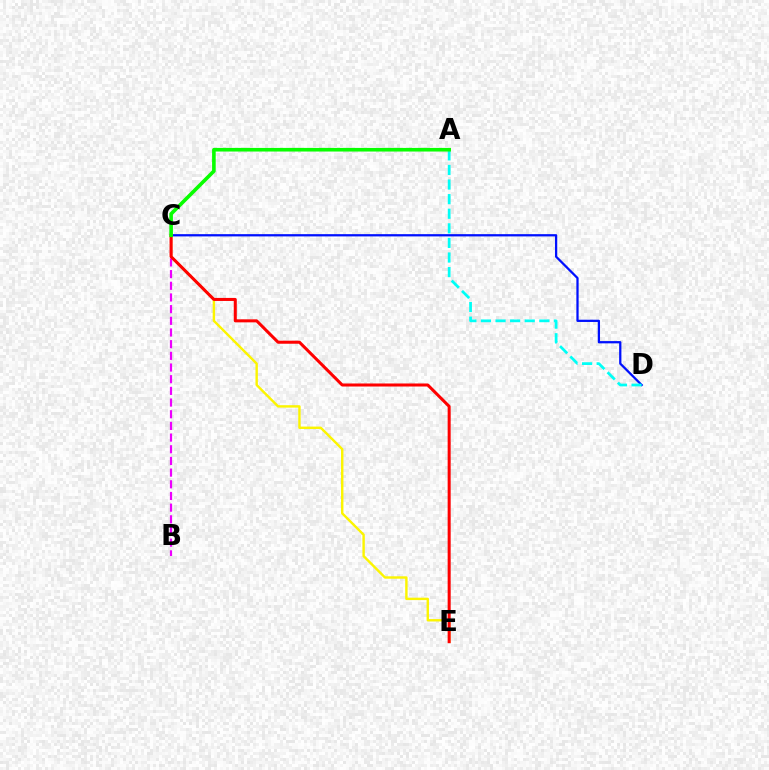{('C', 'D'): [{'color': '#0010ff', 'line_style': 'solid', 'thickness': 1.63}], ('A', 'D'): [{'color': '#00fff6', 'line_style': 'dashed', 'thickness': 1.98}], ('C', 'E'): [{'color': '#fcf500', 'line_style': 'solid', 'thickness': 1.73}, {'color': '#ff0000', 'line_style': 'solid', 'thickness': 2.18}], ('B', 'C'): [{'color': '#ee00ff', 'line_style': 'dashed', 'thickness': 1.59}], ('A', 'C'): [{'color': '#08ff00', 'line_style': 'solid', 'thickness': 2.6}]}